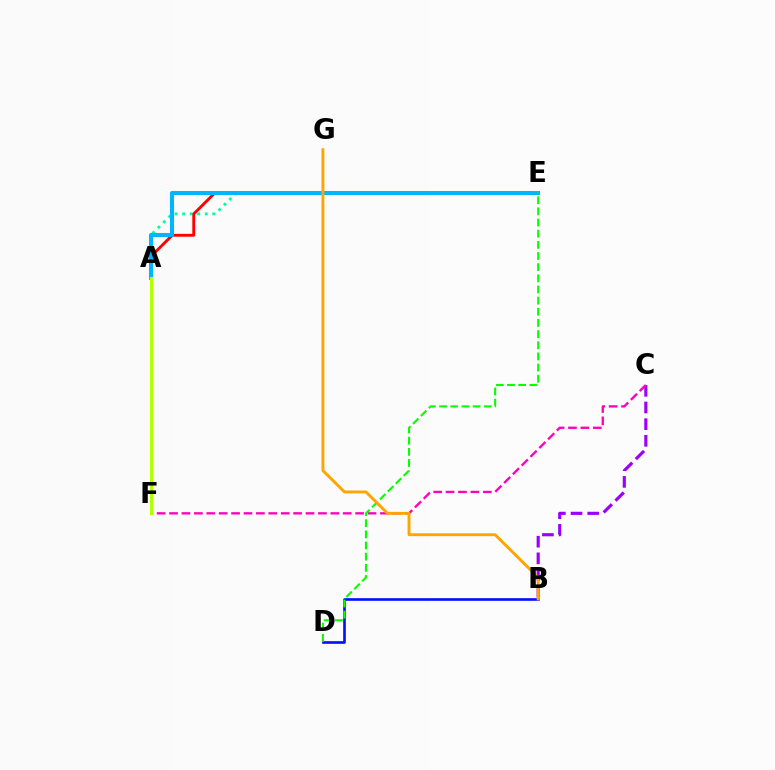{('A', 'E'): [{'color': '#00ff9d', 'line_style': 'dotted', 'thickness': 2.05}, {'color': '#ff0000', 'line_style': 'solid', 'thickness': 2.07}, {'color': '#00b5ff', 'line_style': 'solid', 'thickness': 2.91}], ('B', 'C'): [{'color': '#9b00ff', 'line_style': 'dashed', 'thickness': 2.26}], ('B', 'D'): [{'color': '#0010ff', 'line_style': 'solid', 'thickness': 1.9}], ('C', 'F'): [{'color': '#ff00bd', 'line_style': 'dashed', 'thickness': 1.69}], ('D', 'E'): [{'color': '#08ff00', 'line_style': 'dashed', 'thickness': 1.52}], ('B', 'G'): [{'color': '#ffa500', 'line_style': 'solid', 'thickness': 2.09}], ('A', 'F'): [{'color': '#b3ff00', 'line_style': 'solid', 'thickness': 2.15}]}